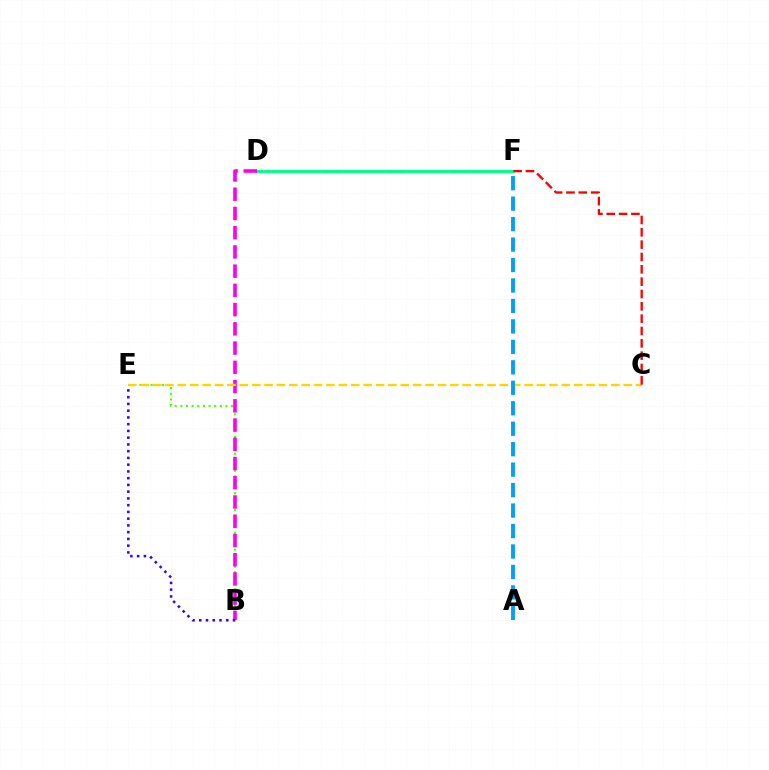{('D', 'F'): [{'color': '#00ff86', 'line_style': 'solid', 'thickness': 2.1}], ('B', 'E'): [{'color': '#4fff00', 'line_style': 'dotted', 'thickness': 1.53}, {'color': '#3700ff', 'line_style': 'dotted', 'thickness': 1.83}], ('B', 'D'): [{'color': '#ff00ed', 'line_style': 'dashed', 'thickness': 2.61}], ('C', 'E'): [{'color': '#ffd500', 'line_style': 'dashed', 'thickness': 1.68}], ('A', 'F'): [{'color': '#009eff', 'line_style': 'dashed', 'thickness': 2.78}], ('C', 'F'): [{'color': '#ff0000', 'line_style': 'dashed', 'thickness': 1.68}]}